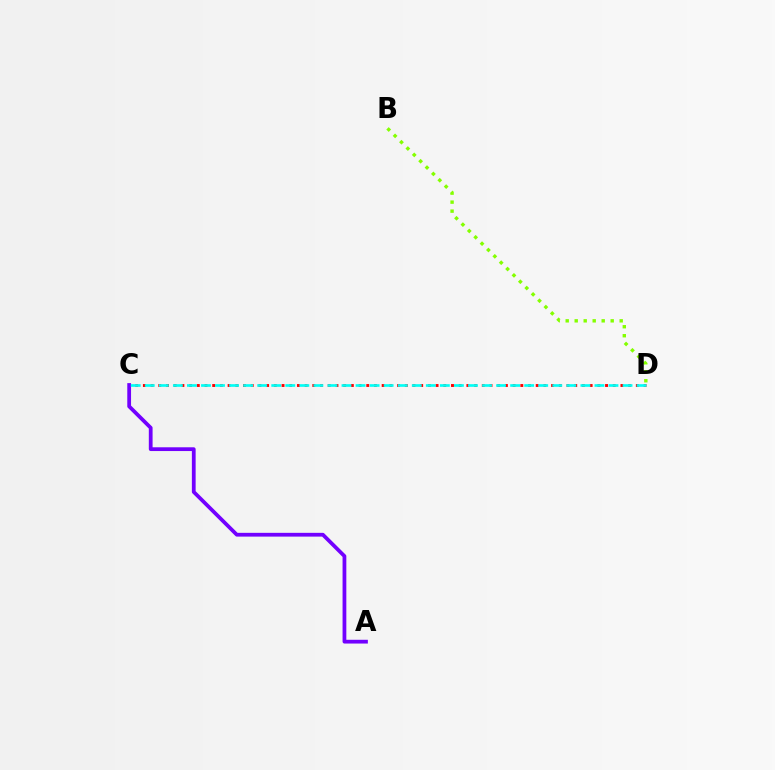{('B', 'D'): [{'color': '#84ff00', 'line_style': 'dotted', 'thickness': 2.44}], ('C', 'D'): [{'color': '#ff0000', 'line_style': 'dotted', 'thickness': 2.09}, {'color': '#00fff6', 'line_style': 'dashed', 'thickness': 1.91}], ('A', 'C'): [{'color': '#7200ff', 'line_style': 'solid', 'thickness': 2.71}]}